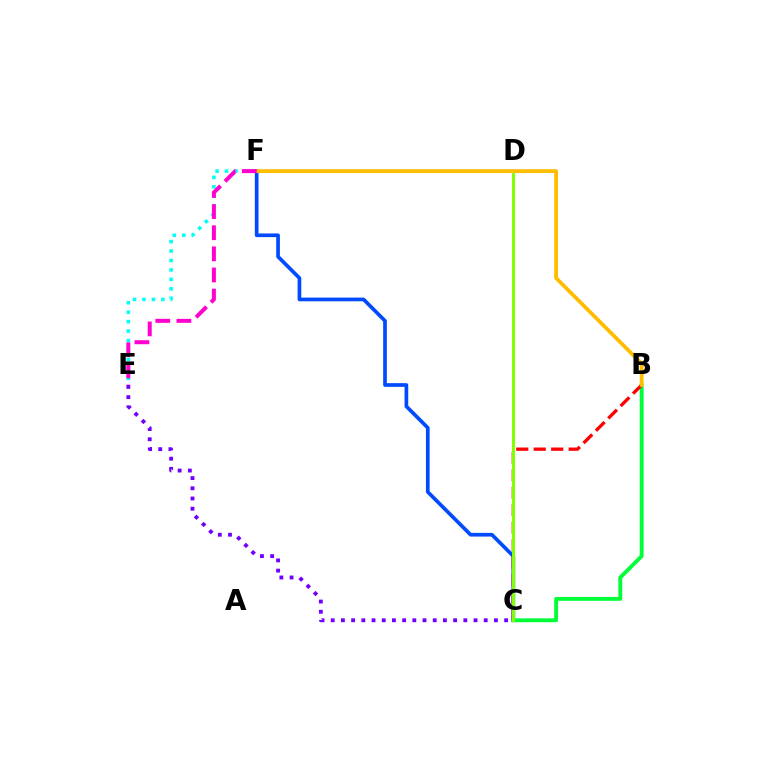{('E', 'F'): [{'color': '#00fff6', 'line_style': 'dotted', 'thickness': 2.57}, {'color': '#ff00cf', 'line_style': 'dashed', 'thickness': 2.87}], ('C', 'F'): [{'color': '#004bff', 'line_style': 'solid', 'thickness': 2.66}], ('C', 'E'): [{'color': '#7200ff', 'line_style': 'dotted', 'thickness': 2.77}], ('B', 'C'): [{'color': '#00ff39', 'line_style': 'solid', 'thickness': 2.79}, {'color': '#ff0000', 'line_style': 'dashed', 'thickness': 2.38}], ('C', 'D'): [{'color': '#84ff00', 'line_style': 'solid', 'thickness': 2.16}], ('B', 'F'): [{'color': '#ffbd00', 'line_style': 'solid', 'thickness': 2.75}]}